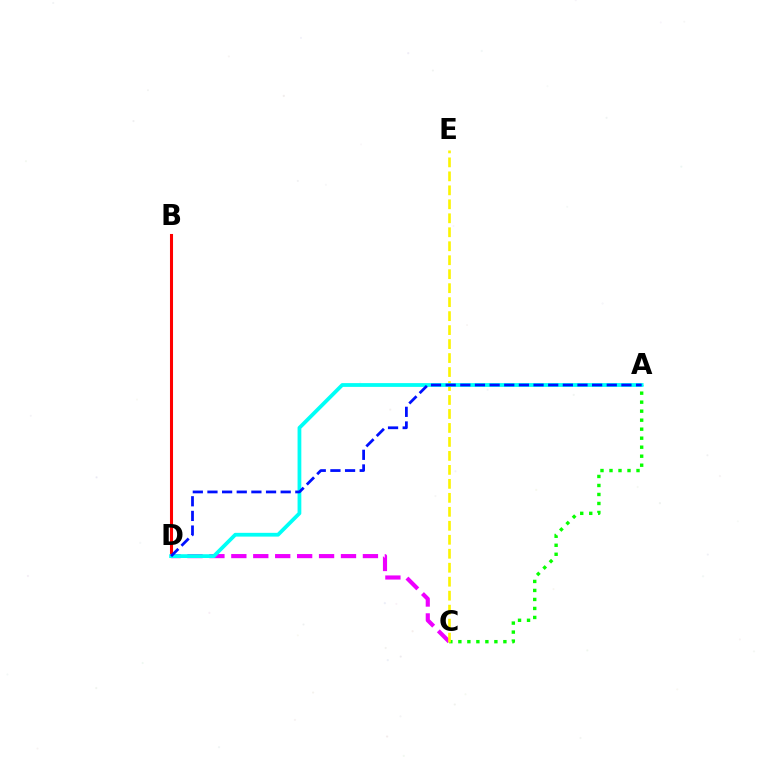{('B', 'D'): [{'color': '#ff0000', 'line_style': 'solid', 'thickness': 2.21}], ('A', 'C'): [{'color': '#08ff00', 'line_style': 'dotted', 'thickness': 2.45}], ('C', 'D'): [{'color': '#ee00ff', 'line_style': 'dashed', 'thickness': 2.98}], ('C', 'E'): [{'color': '#fcf500', 'line_style': 'dashed', 'thickness': 1.9}], ('A', 'D'): [{'color': '#00fff6', 'line_style': 'solid', 'thickness': 2.71}, {'color': '#0010ff', 'line_style': 'dashed', 'thickness': 1.99}]}